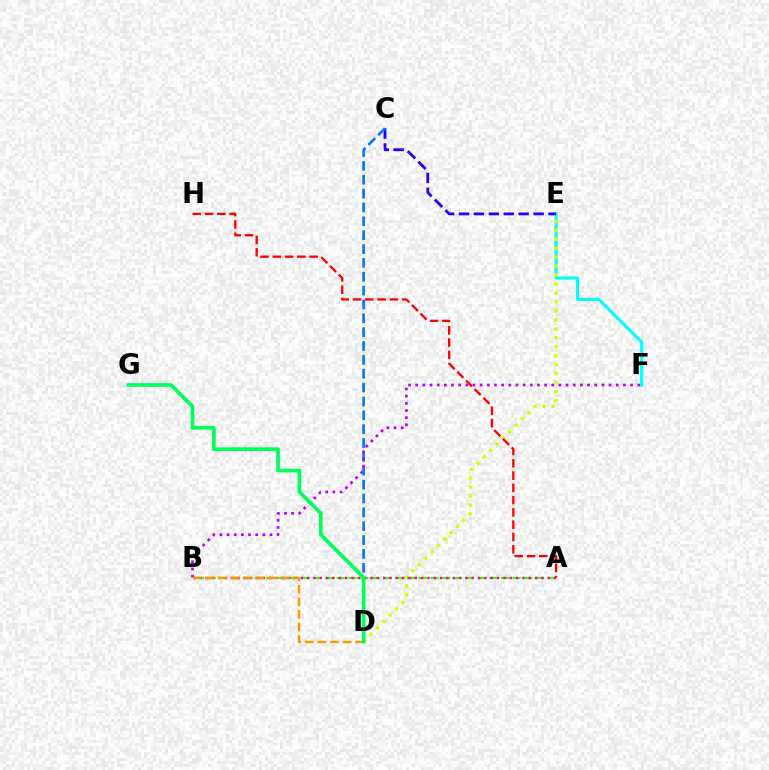{('E', 'F'): [{'color': '#00fff6', 'line_style': 'solid', 'thickness': 2.23}], ('C', 'E'): [{'color': '#2500ff', 'line_style': 'dashed', 'thickness': 2.03}], ('D', 'E'): [{'color': '#d1ff00', 'line_style': 'dotted', 'thickness': 2.44}], ('C', 'D'): [{'color': '#0074ff', 'line_style': 'dashed', 'thickness': 1.88}], ('A', 'B'): [{'color': '#3dff00', 'line_style': 'dashed', 'thickness': 1.59}, {'color': '#ff00ac', 'line_style': 'dotted', 'thickness': 1.72}], ('B', 'F'): [{'color': '#b900ff', 'line_style': 'dotted', 'thickness': 1.95}], ('A', 'H'): [{'color': '#ff0000', 'line_style': 'dashed', 'thickness': 1.67}], ('B', 'D'): [{'color': '#ff9400', 'line_style': 'dashed', 'thickness': 1.71}], ('D', 'G'): [{'color': '#00ff5c', 'line_style': 'solid', 'thickness': 2.64}]}